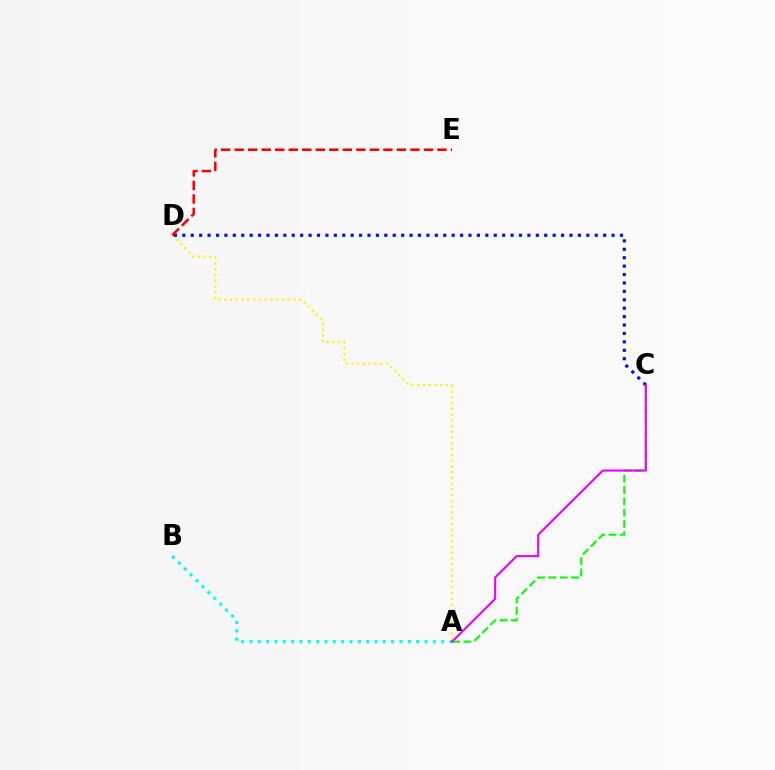{('A', 'D'): [{'color': '#fcf500', 'line_style': 'dotted', 'thickness': 1.56}], ('A', 'C'): [{'color': '#08ff00', 'line_style': 'dashed', 'thickness': 1.53}, {'color': '#ee00ff', 'line_style': 'solid', 'thickness': 1.5}], ('A', 'B'): [{'color': '#00fff6', 'line_style': 'dotted', 'thickness': 2.26}], ('C', 'D'): [{'color': '#0010ff', 'line_style': 'dotted', 'thickness': 2.29}], ('D', 'E'): [{'color': '#ff0000', 'line_style': 'dashed', 'thickness': 1.84}]}